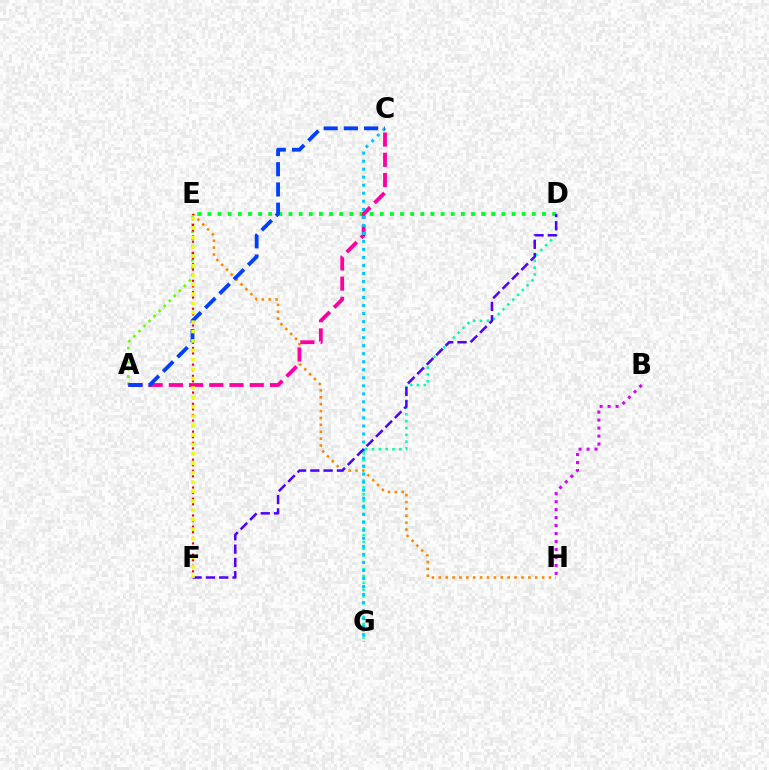{('D', 'E'): [{'color': '#00ff27', 'line_style': 'dotted', 'thickness': 2.75}], ('E', 'H'): [{'color': '#ff8800', 'line_style': 'dotted', 'thickness': 1.87}], ('D', 'G'): [{'color': '#00ffaf', 'line_style': 'dotted', 'thickness': 1.85}], ('A', 'E'): [{'color': '#66ff00', 'line_style': 'dotted', 'thickness': 1.94}], ('A', 'C'): [{'color': '#ff00a0', 'line_style': 'dashed', 'thickness': 2.75}, {'color': '#003fff', 'line_style': 'dashed', 'thickness': 2.75}], ('C', 'G'): [{'color': '#00c7ff', 'line_style': 'dotted', 'thickness': 2.18}], ('E', 'F'): [{'color': '#ff0000', 'line_style': 'dotted', 'thickness': 1.52}, {'color': '#eeff00', 'line_style': 'dotted', 'thickness': 2.56}], ('D', 'F'): [{'color': '#4f00ff', 'line_style': 'dashed', 'thickness': 1.81}], ('B', 'H'): [{'color': '#d600ff', 'line_style': 'dotted', 'thickness': 2.17}]}